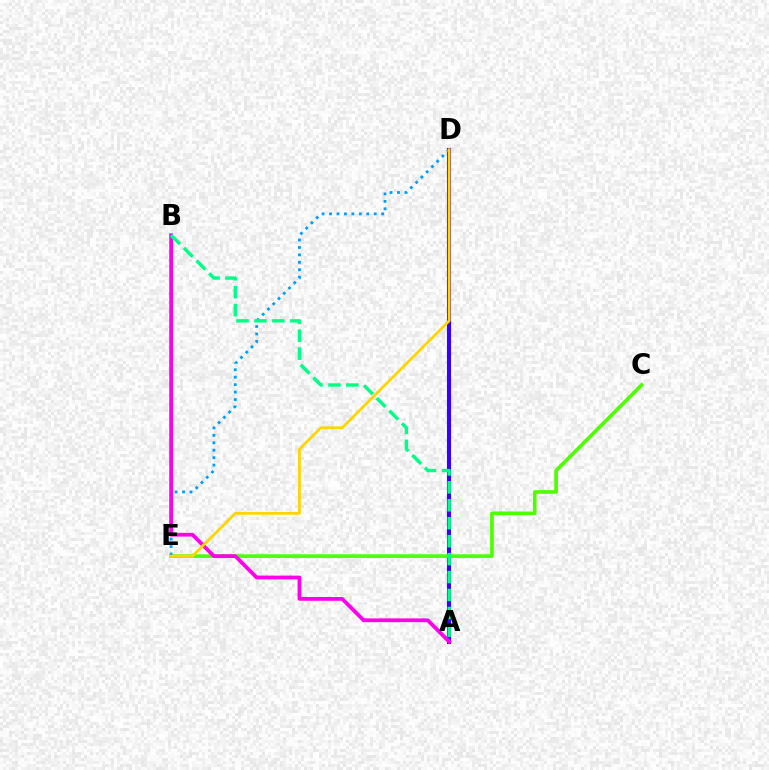{('A', 'D'): [{'color': '#ff0000', 'line_style': 'solid', 'thickness': 2.06}, {'color': '#3700ff', 'line_style': 'solid', 'thickness': 2.95}], ('C', 'E'): [{'color': '#4fff00', 'line_style': 'solid', 'thickness': 2.63}], ('D', 'E'): [{'color': '#009eff', 'line_style': 'dotted', 'thickness': 2.02}, {'color': '#ffd500', 'line_style': 'solid', 'thickness': 2.0}], ('A', 'B'): [{'color': '#ff00ed', 'line_style': 'solid', 'thickness': 2.72}, {'color': '#00ff86', 'line_style': 'dashed', 'thickness': 2.44}]}